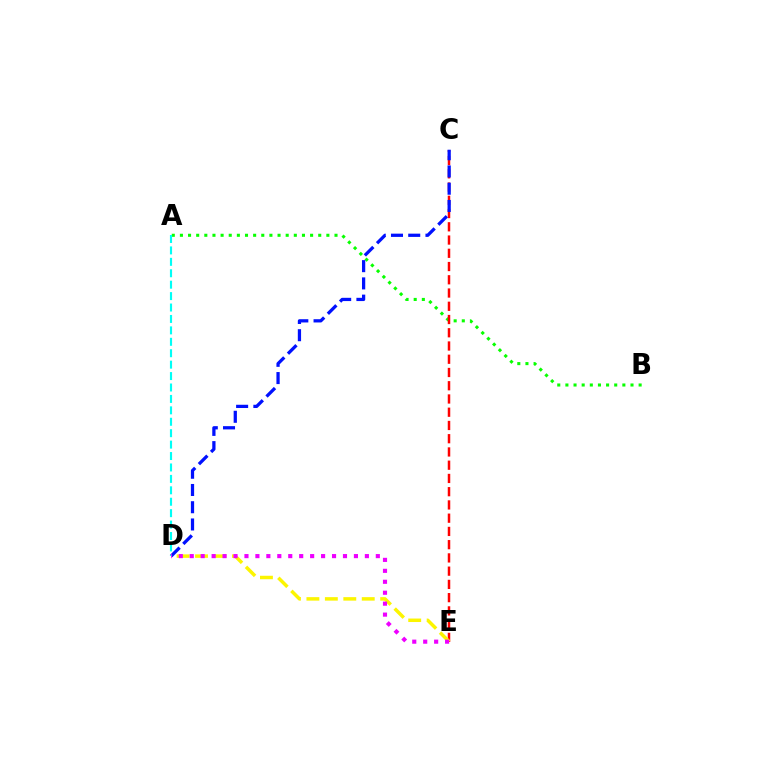{('A', 'B'): [{'color': '#08ff00', 'line_style': 'dotted', 'thickness': 2.21}], ('C', 'E'): [{'color': '#ff0000', 'line_style': 'dashed', 'thickness': 1.8}], ('D', 'E'): [{'color': '#fcf500', 'line_style': 'dashed', 'thickness': 2.51}, {'color': '#ee00ff', 'line_style': 'dotted', 'thickness': 2.97}], ('C', 'D'): [{'color': '#0010ff', 'line_style': 'dashed', 'thickness': 2.34}], ('A', 'D'): [{'color': '#00fff6', 'line_style': 'dashed', 'thickness': 1.55}]}